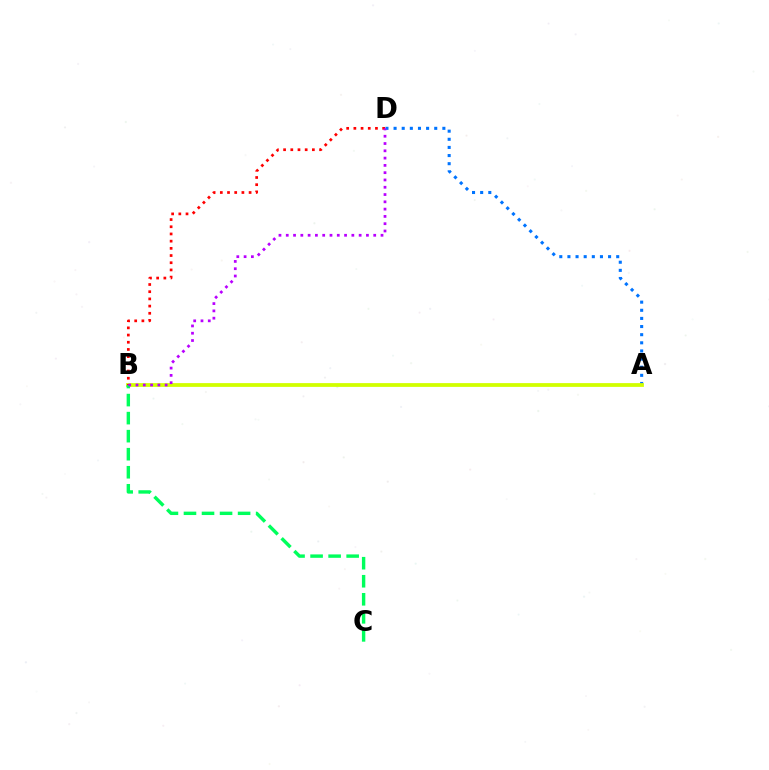{('A', 'D'): [{'color': '#0074ff', 'line_style': 'dotted', 'thickness': 2.21}], ('A', 'B'): [{'color': '#d1ff00', 'line_style': 'solid', 'thickness': 2.72}], ('B', 'C'): [{'color': '#00ff5c', 'line_style': 'dashed', 'thickness': 2.45}], ('B', 'D'): [{'color': '#ff0000', 'line_style': 'dotted', 'thickness': 1.95}, {'color': '#b900ff', 'line_style': 'dotted', 'thickness': 1.98}]}